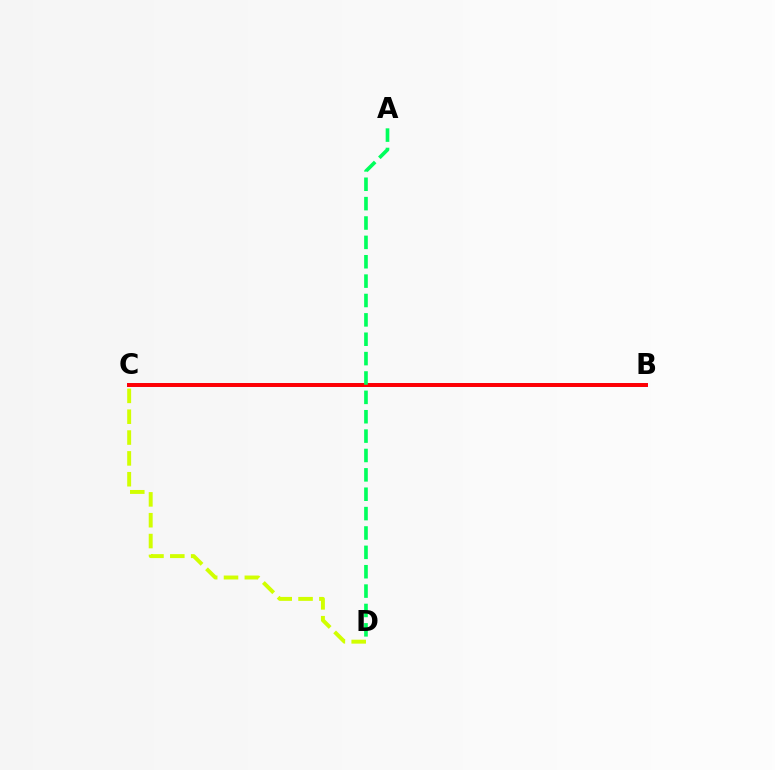{('B', 'C'): [{'color': '#b900ff', 'line_style': 'solid', 'thickness': 2.83}, {'color': '#0074ff', 'line_style': 'solid', 'thickness': 1.6}, {'color': '#ff0000', 'line_style': 'solid', 'thickness': 2.8}], ('C', 'D'): [{'color': '#d1ff00', 'line_style': 'dashed', 'thickness': 2.83}], ('A', 'D'): [{'color': '#00ff5c', 'line_style': 'dashed', 'thickness': 2.63}]}